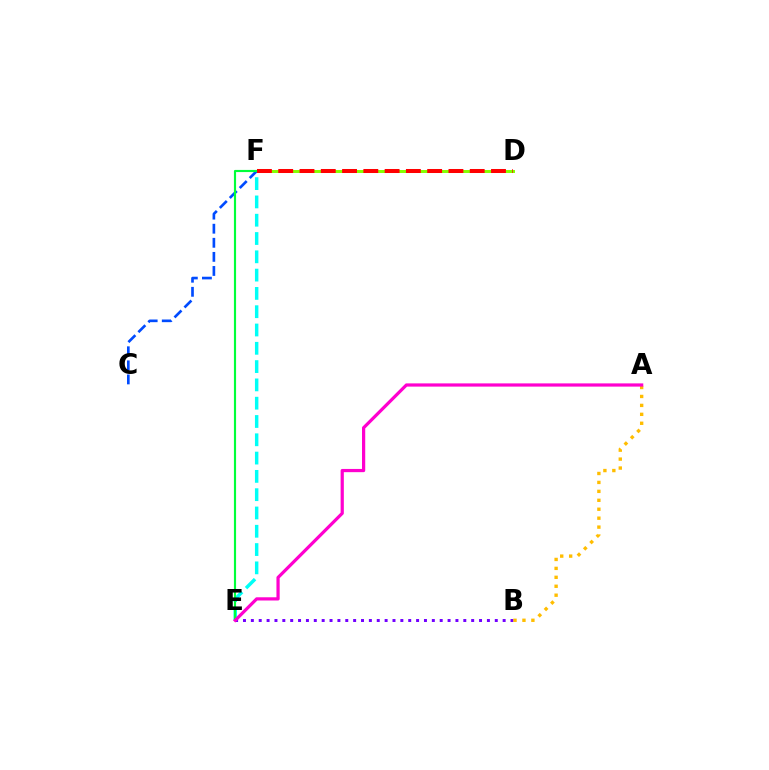{('B', 'E'): [{'color': '#7200ff', 'line_style': 'dotted', 'thickness': 2.14}], ('D', 'F'): [{'color': '#84ff00', 'line_style': 'solid', 'thickness': 2.14}, {'color': '#ff0000', 'line_style': 'dashed', 'thickness': 2.89}], ('C', 'F'): [{'color': '#004bff', 'line_style': 'dashed', 'thickness': 1.91}], ('E', 'F'): [{'color': '#00fff6', 'line_style': 'dashed', 'thickness': 2.49}, {'color': '#00ff39', 'line_style': 'solid', 'thickness': 1.55}], ('A', 'B'): [{'color': '#ffbd00', 'line_style': 'dotted', 'thickness': 2.43}], ('A', 'E'): [{'color': '#ff00cf', 'line_style': 'solid', 'thickness': 2.32}]}